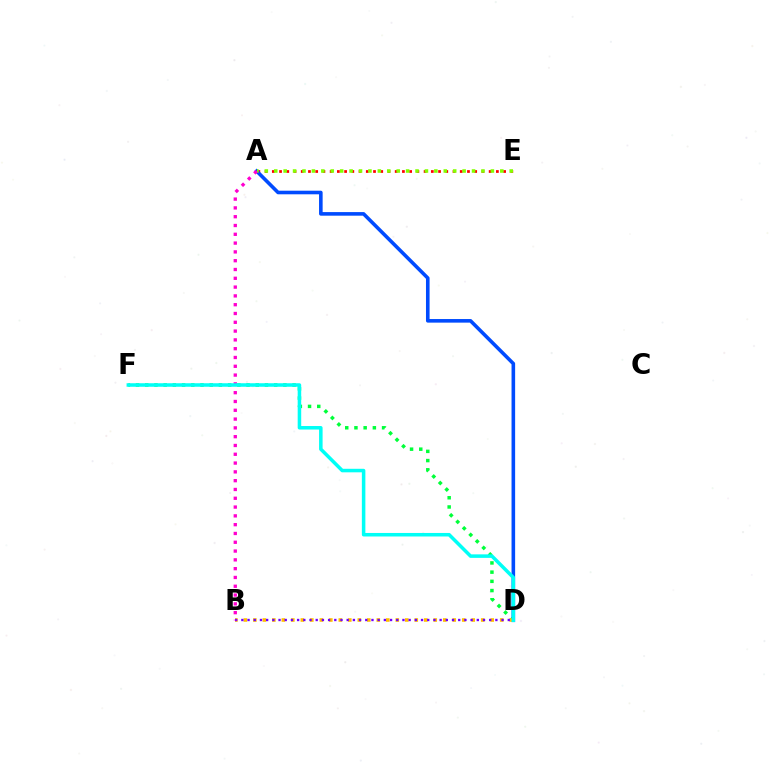{('A', 'E'): [{'color': '#ff0000', 'line_style': 'dotted', 'thickness': 1.96}, {'color': '#84ff00', 'line_style': 'dotted', 'thickness': 2.56}], ('D', 'F'): [{'color': '#00ff39', 'line_style': 'dotted', 'thickness': 2.5}, {'color': '#00fff6', 'line_style': 'solid', 'thickness': 2.54}], ('A', 'D'): [{'color': '#004bff', 'line_style': 'solid', 'thickness': 2.59}], ('B', 'D'): [{'color': '#ffbd00', 'line_style': 'dotted', 'thickness': 2.58}, {'color': '#7200ff', 'line_style': 'dotted', 'thickness': 1.68}], ('A', 'B'): [{'color': '#ff00cf', 'line_style': 'dotted', 'thickness': 2.39}]}